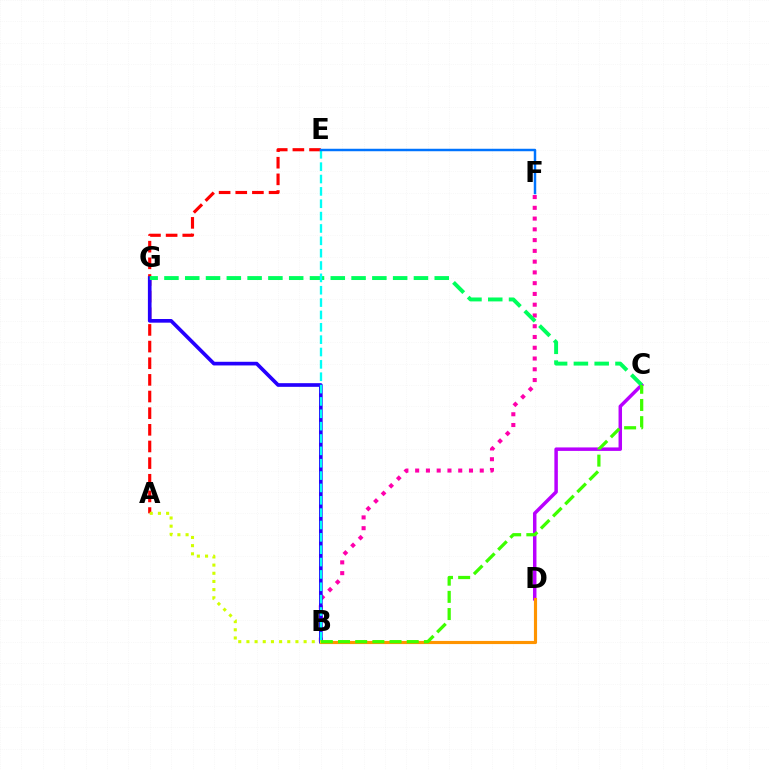{('A', 'E'): [{'color': '#ff0000', 'line_style': 'dashed', 'thickness': 2.26}], ('B', 'F'): [{'color': '#ff00ac', 'line_style': 'dotted', 'thickness': 2.92}], ('C', 'D'): [{'color': '#b900ff', 'line_style': 'solid', 'thickness': 2.5}], ('B', 'G'): [{'color': '#2500ff', 'line_style': 'solid', 'thickness': 2.63}], ('B', 'D'): [{'color': '#ff9400', 'line_style': 'solid', 'thickness': 2.26}], ('C', 'G'): [{'color': '#00ff5c', 'line_style': 'dashed', 'thickness': 2.82}], ('B', 'E'): [{'color': '#00fff6', 'line_style': 'dashed', 'thickness': 1.68}], ('E', 'F'): [{'color': '#0074ff', 'line_style': 'solid', 'thickness': 1.78}], ('B', 'C'): [{'color': '#3dff00', 'line_style': 'dashed', 'thickness': 2.33}], ('A', 'B'): [{'color': '#d1ff00', 'line_style': 'dotted', 'thickness': 2.22}]}